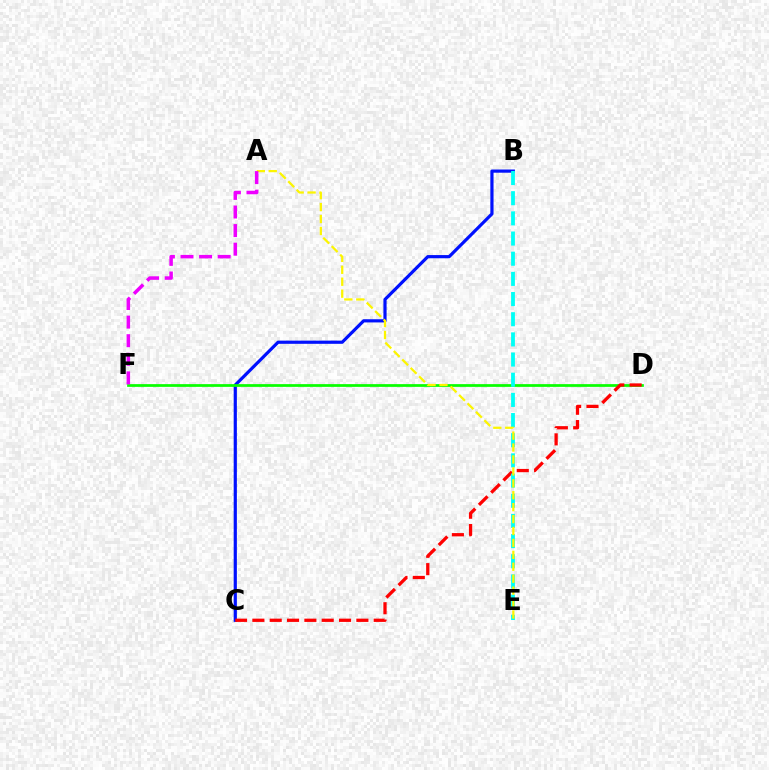{('B', 'C'): [{'color': '#0010ff', 'line_style': 'solid', 'thickness': 2.3}], ('D', 'F'): [{'color': '#08ff00', 'line_style': 'solid', 'thickness': 1.97}], ('C', 'D'): [{'color': '#ff0000', 'line_style': 'dashed', 'thickness': 2.35}], ('B', 'E'): [{'color': '#00fff6', 'line_style': 'dashed', 'thickness': 2.74}], ('A', 'E'): [{'color': '#fcf500', 'line_style': 'dashed', 'thickness': 1.62}], ('A', 'F'): [{'color': '#ee00ff', 'line_style': 'dashed', 'thickness': 2.53}]}